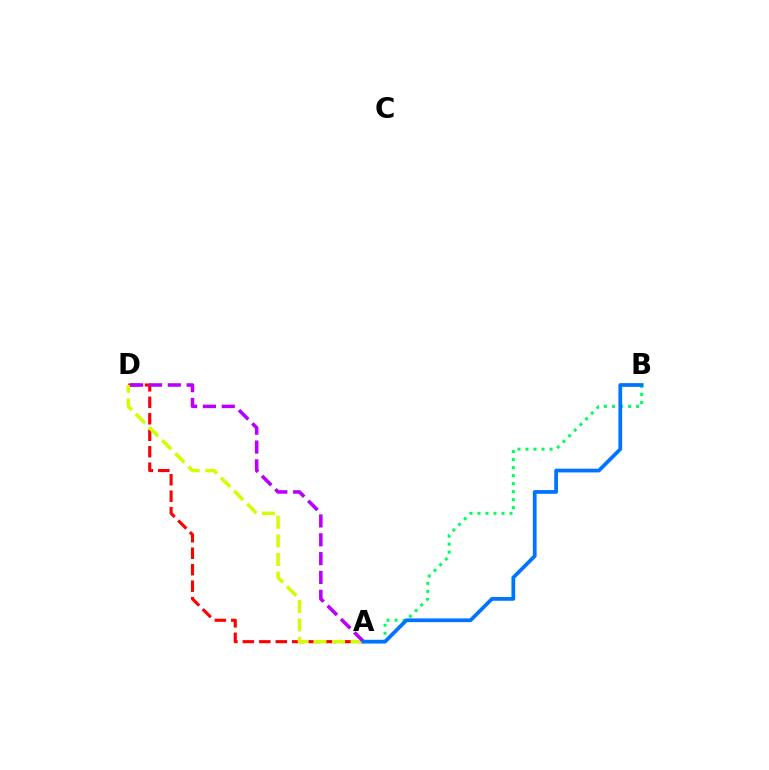{('A', 'D'): [{'color': '#ff0000', 'line_style': 'dashed', 'thickness': 2.24}, {'color': '#d1ff00', 'line_style': 'dashed', 'thickness': 2.53}, {'color': '#b900ff', 'line_style': 'dashed', 'thickness': 2.56}], ('A', 'B'): [{'color': '#00ff5c', 'line_style': 'dotted', 'thickness': 2.18}, {'color': '#0074ff', 'line_style': 'solid', 'thickness': 2.69}]}